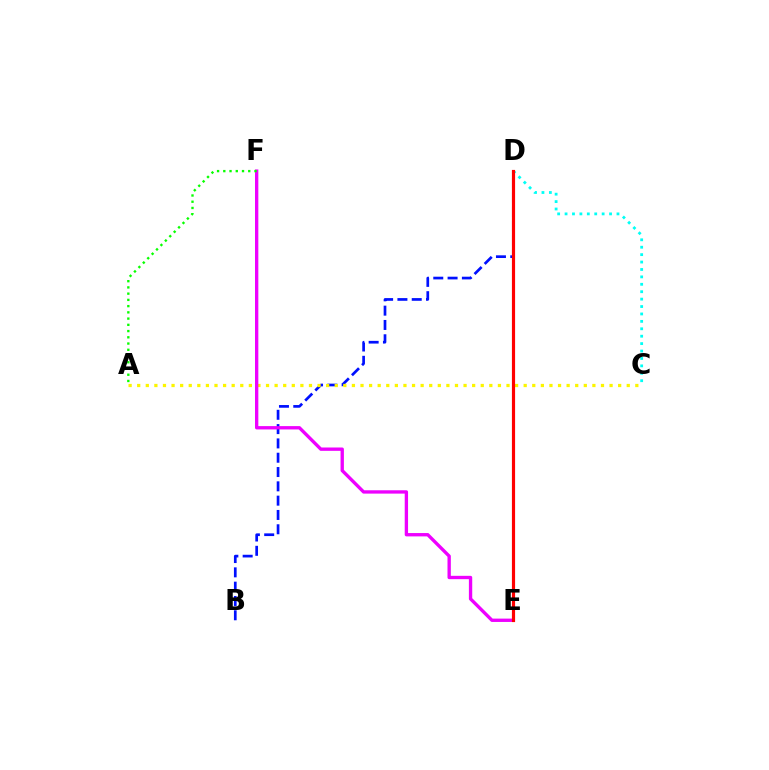{('B', 'D'): [{'color': '#0010ff', 'line_style': 'dashed', 'thickness': 1.94}], ('C', 'D'): [{'color': '#00fff6', 'line_style': 'dotted', 'thickness': 2.01}], ('A', 'C'): [{'color': '#fcf500', 'line_style': 'dotted', 'thickness': 2.33}], ('E', 'F'): [{'color': '#ee00ff', 'line_style': 'solid', 'thickness': 2.41}], ('A', 'F'): [{'color': '#08ff00', 'line_style': 'dotted', 'thickness': 1.69}], ('D', 'E'): [{'color': '#ff0000', 'line_style': 'solid', 'thickness': 2.28}]}